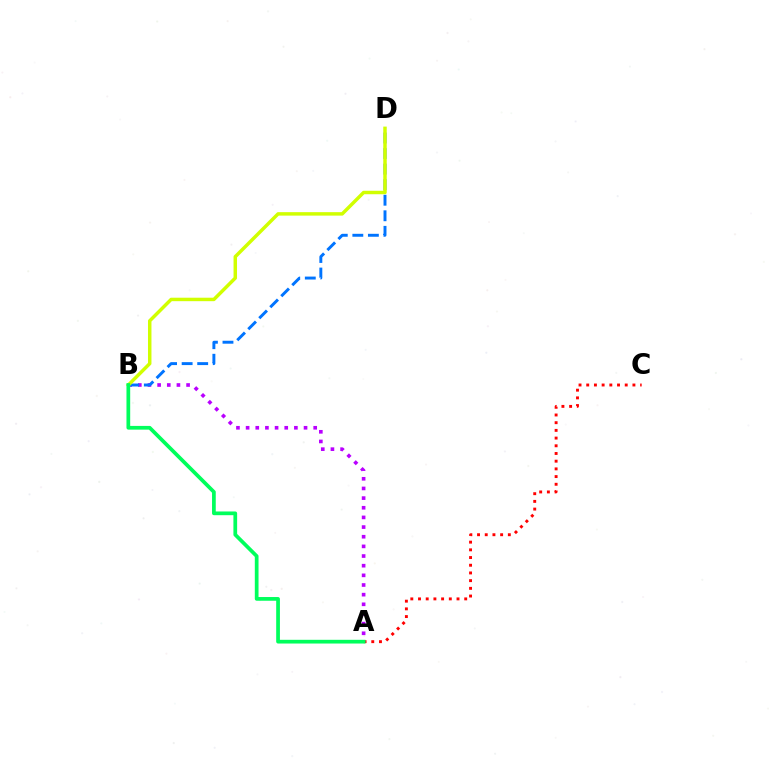{('A', 'C'): [{'color': '#ff0000', 'line_style': 'dotted', 'thickness': 2.09}], ('A', 'B'): [{'color': '#b900ff', 'line_style': 'dotted', 'thickness': 2.62}, {'color': '#00ff5c', 'line_style': 'solid', 'thickness': 2.68}], ('B', 'D'): [{'color': '#0074ff', 'line_style': 'dashed', 'thickness': 2.11}, {'color': '#d1ff00', 'line_style': 'solid', 'thickness': 2.5}]}